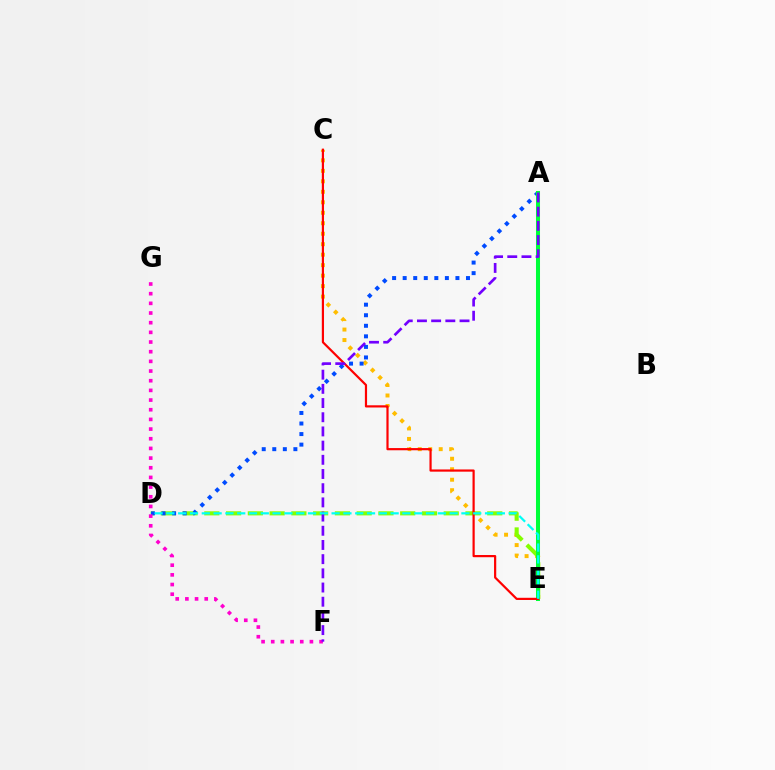{('C', 'E'): [{'color': '#ffbd00', 'line_style': 'dotted', 'thickness': 2.85}, {'color': '#ff0000', 'line_style': 'solid', 'thickness': 1.58}], ('D', 'E'): [{'color': '#84ff00', 'line_style': 'dashed', 'thickness': 2.96}, {'color': '#00fff6', 'line_style': 'dashed', 'thickness': 1.6}], ('A', 'D'): [{'color': '#004bff', 'line_style': 'dotted', 'thickness': 2.87}], ('A', 'E'): [{'color': '#00ff39', 'line_style': 'solid', 'thickness': 2.9}], ('F', 'G'): [{'color': '#ff00cf', 'line_style': 'dotted', 'thickness': 2.63}], ('A', 'F'): [{'color': '#7200ff', 'line_style': 'dashed', 'thickness': 1.93}]}